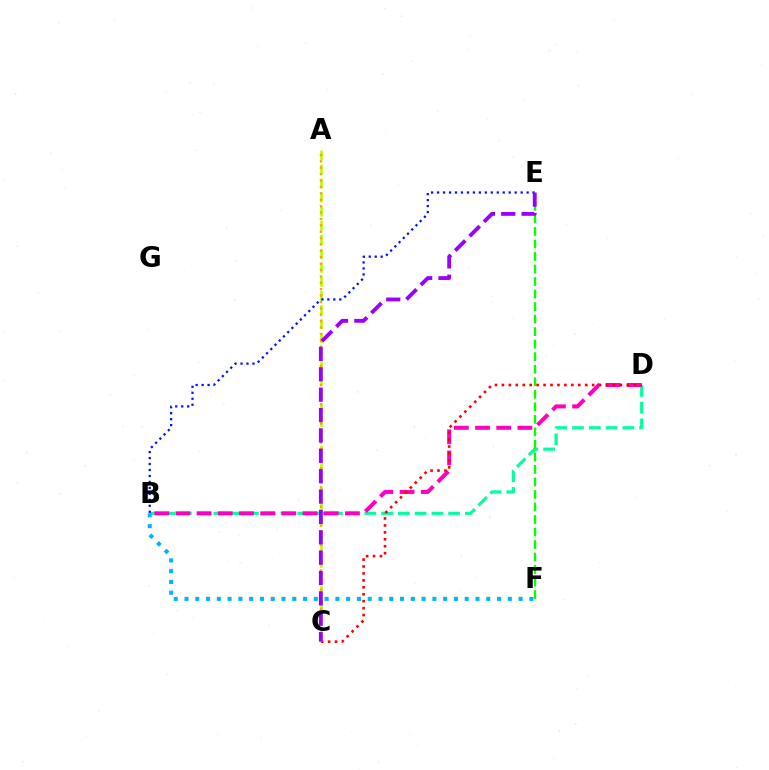{('B', 'D'): [{'color': '#00ff9d', 'line_style': 'dashed', 'thickness': 2.28}, {'color': '#ff00bd', 'line_style': 'dashed', 'thickness': 2.88}], ('A', 'C'): [{'color': '#b3ff00', 'line_style': 'dashed', 'thickness': 1.91}, {'color': '#ffa500', 'line_style': 'dotted', 'thickness': 1.74}], ('E', 'F'): [{'color': '#08ff00', 'line_style': 'dashed', 'thickness': 1.7}], ('B', 'F'): [{'color': '#00b5ff', 'line_style': 'dotted', 'thickness': 2.93}], ('B', 'E'): [{'color': '#0010ff', 'line_style': 'dotted', 'thickness': 1.62}], ('C', 'D'): [{'color': '#ff0000', 'line_style': 'dotted', 'thickness': 1.89}], ('C', 'E'): [{'color': '#9b00ff', 'line_style': 'dashed', 'thickness': 2.77}]}